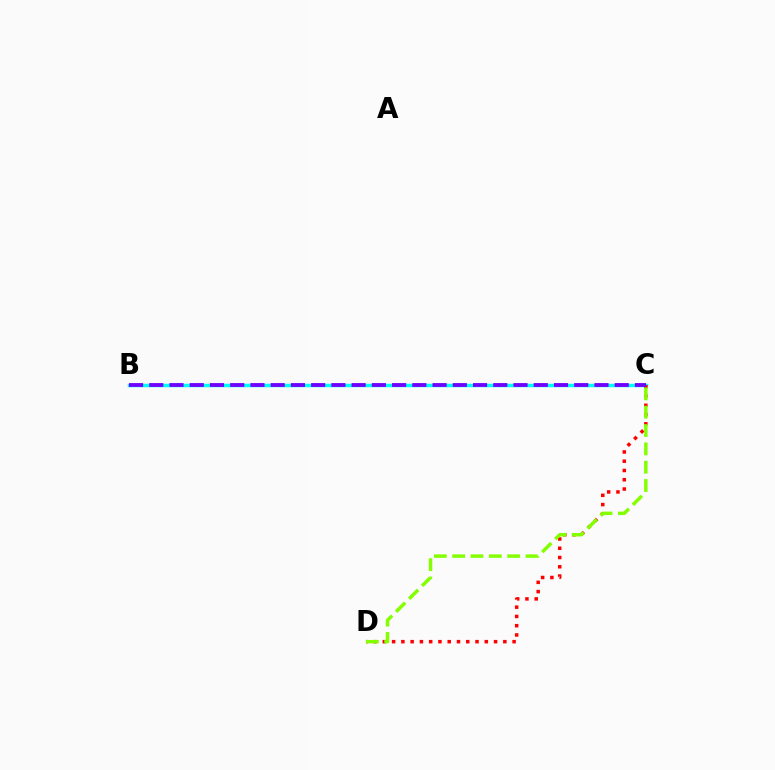{('B', 'C'): [{'color': '#00fff6', 'line_style': 'solid', 'thickness': 2.51}, {'color': '#7200ff', 'line_style': 'dashed', 'thickness': 2.75}], ('C', 'D'): [{'color': '#ff0000', 'line_style': 'dotted', 'thickness': 2.52}, {'color': '#84ff00', 'line_style': 'dashed', 'thickness': 2.49}]}